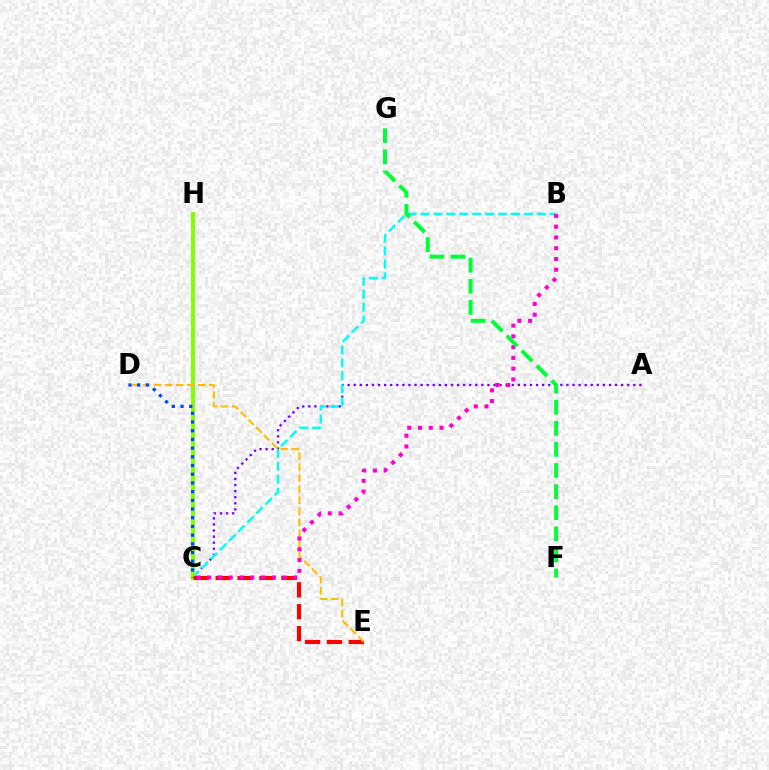{('A', 'C'): [{'color': '#7200ff', 'line_style': 'dotted', 'thickness': 1.65}], ('B', 'C'): [{'color': '#00fff6', 'line_style': 'dashed', 'thickness': 1.76}, {'color': '#ff00cf', 'line_style': 'dotted', 'thickness': 2.92}], ('C', 'H'): [{'color': '#84ff00', 'line_style': 'solid', 'thickness': 2.87}], ('C', 'E'): [{'color': '#ff0000', 'line_style': 'dashed', 'thickness': 2.98}], ('D', 'E'): [{'color': '#ffbd00', 'line_style': 'dashed', 'thickness': 1.5}], ('C', 'D'): [{'color': '#004bff', 'line_style': 'dotted', 'thickness': 2.36}], ('F', 'G'): [{'color': '#00ff39', 'line_style': 'dashed', 'thickness': 2.87}]}